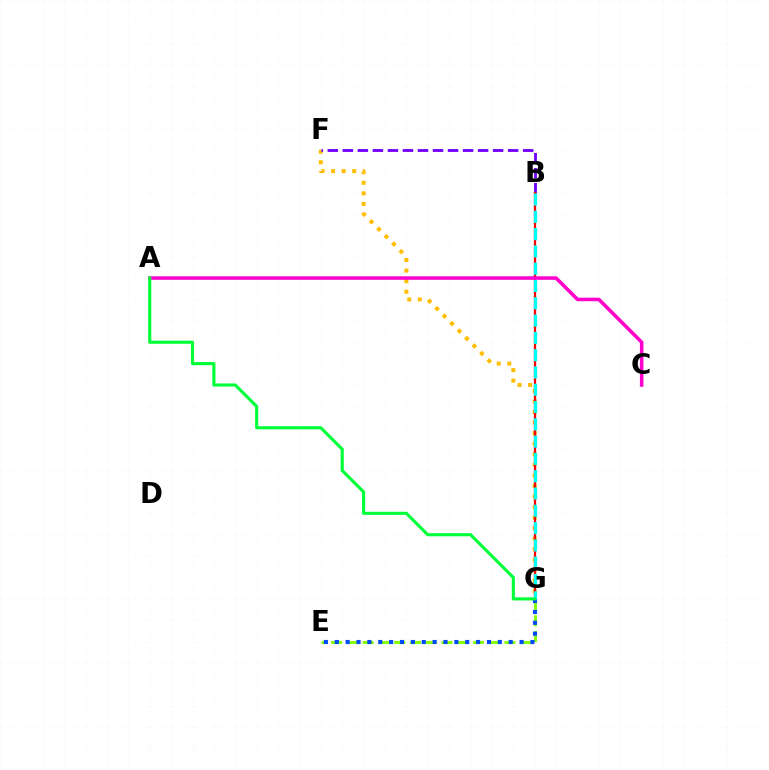{('E', 'G'): [{'color': '#84ff00', 'line_style': 'dashed', 'thickness': 2.14}, {'color': '#004bff', 'line_style': 'dotted', 'thickness': 2.95}], ('F', 'G'): [{'color': '#ffbd00', 'line_style': 'dotted', 'thickness': 2.87}], ('B', 'F'): [{'color': '#7200ff', 'line_style': 'dashed', 'thickness': 2.04}], ('B', 'G'): [{'color': '#ff0000', 'line_style': 'solid', 'thickness': 1.64}, {'color': '#00fff6', 'line_style': 'dashed', 'thickness': 2.35}], ('A', 'C'): [{'color': '#ff00cf', 'line_style': 'solid', 'thickness': 2.55}], ('A', 'G'): [{'color': '#00ff39', 'line_style': 'solid', 'thickness': 2.25}]}